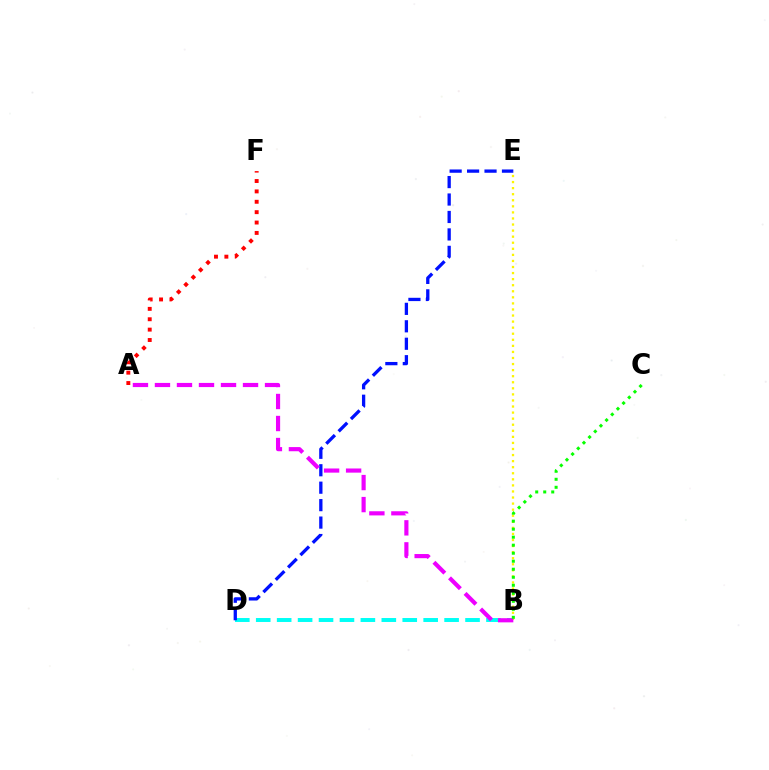{('B', 'D'): [{'color': '#00fff6', 'line_style': 'dashed', 'thickness': 2.84}], ('D', 'E'): [{'color': '#0010ff', 'line_style': 'dashed', 'thickness': 2.37}], ('A', 'F'): [{'color': '#ff0000', 'line_style': 'dotted', 'thickness': 2.82}], ('B', 'E'): [{'color': '#fcf500', 'line_style': 'dotted', 'thickness': 1.65}], ('A', 'B'): [{'color': '#ee00ff', 'line_style': 'dashed', 'thickness': 2.99}], ('B', 'C'): [{'color': '#08ff00', 'line_style': 'dotted', 'thickness': 2.18}]}